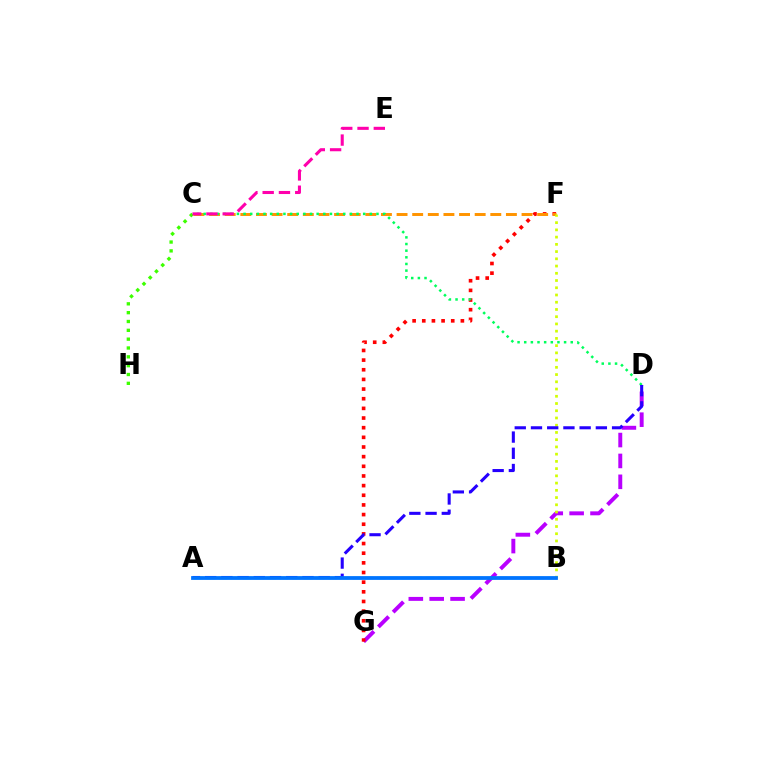{('D', 'G'): [{'color': '#b900ff', 'line_style': 'dashed', 'thickness': 2.84}], ('F', 'G'): [{'color': '#ff0000', 'line_style': 'dotted', 'thickness': 2.62}], ('A', 'B'): [{'color': '#00fff6', 'line_style': 'dashed', 'thickness': 1.65}, {'color': '#0074ff', 'line_style': 'solid', 'thickness': 2.72}], ('C', 'F'): [{'color': '#ff9400', 'line_style': 'dashed', 'thickness': 2.12}], ('C', 'D'): [{'color': '#00ff5c', 'line_style': 'dotted', 'thickness': 1.81}], ('C', 'H'): [{'color': '#3dff00', 'line_style': 'dotted', 'thickness': 2.4}], ('C', 'E'): [{'color': '#ff00ac', 'line_style': 'dashed', 'thickness': 2.21}], ('B', 'F'): [{'color': '#d1ff00', 'line_style': 'dotted', 'thickness': 1.97}], ('A', 'D'): [{'color': '#2500ff', 'line_style': 'dashed', 'thickness': 2.2}]}